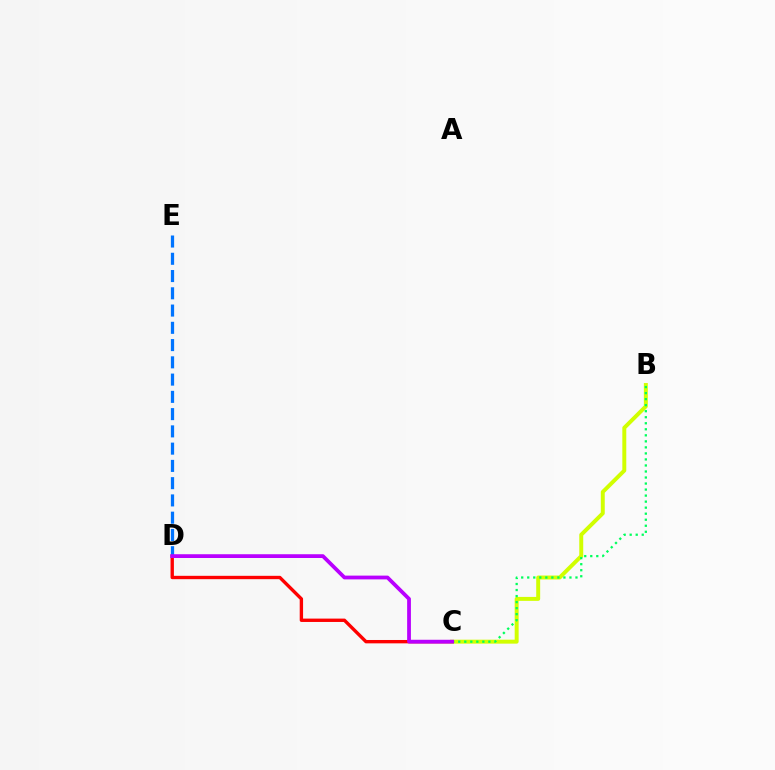{('C', 'D'): [{'color': '#ff0000', 'line_style': 'solid', 'thickness': 2.42}, {'color': '#b900ff', 'line_style': 'solid', 'thickness': 2.72}], ('B', 'C'): [{'color': '#d1ff00', 'line_style': 'solid', 'thickness': 2.84}, {'color': '#00ff5c', 'line_style': 'dotted', 'thickness': 1.64}], ('D', 'E'): [{'color': '#0074ff', 'line_style': 'dashed', 'thickness': 2.34}]}